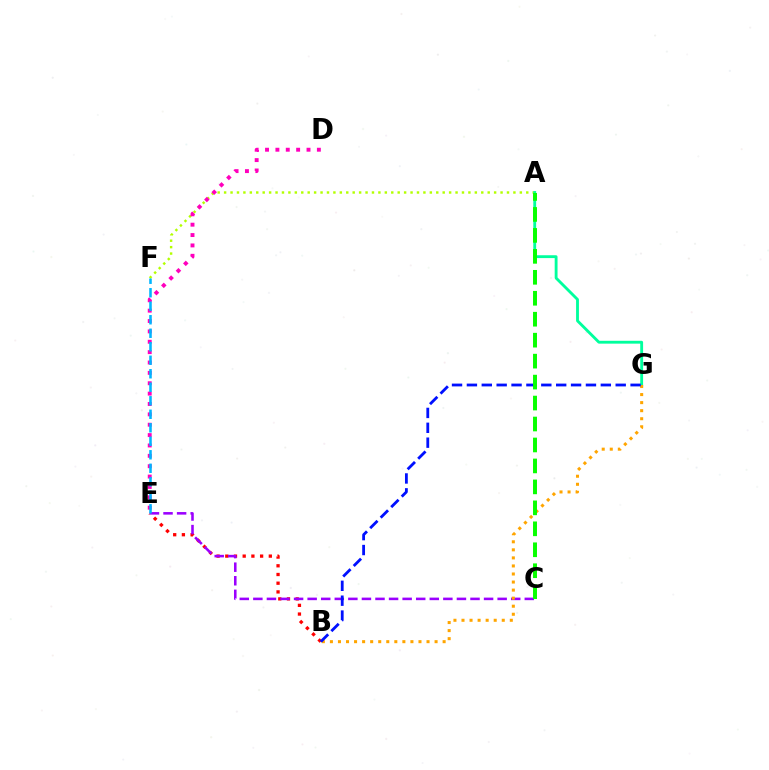{('A', 'F'): [{'color': '#b3ff00', 'line_style': 'dotted', 'thickness': 1.75}], ('B', 'E'): [{'color': '#ff0000', 'line_style': 'dotted', 'thickness': 2.37}], ('D', 'E'): [{'color': '#ff00bd', 'line_style': 'dotted', 'thickness': 2.82}], ('A', 'G'): [{'color': '#00ff9d', 'line_style': 'solid', 'thickness': 2.05}], ('C', 'E'): [{'color': '#9b00ff', 'line_style': 'dashed', 'thickness': 1.84}], ('B', 'G'): [{'color': '#ffa500', 'line_style': 'dotted', 'thickness': 2.19}, {'color': '#0010ff', 'line_style': 'dashed', 'thickness': 2.02}], ('E', 'F'): [{'color': '#00b5ff', 'line_style': 'dashed', 'thickness': 1.83}], ('A', 'C'): [{'color': '#08ff00', 'line_style': 'dashed', 'thickness': 2.85}]}